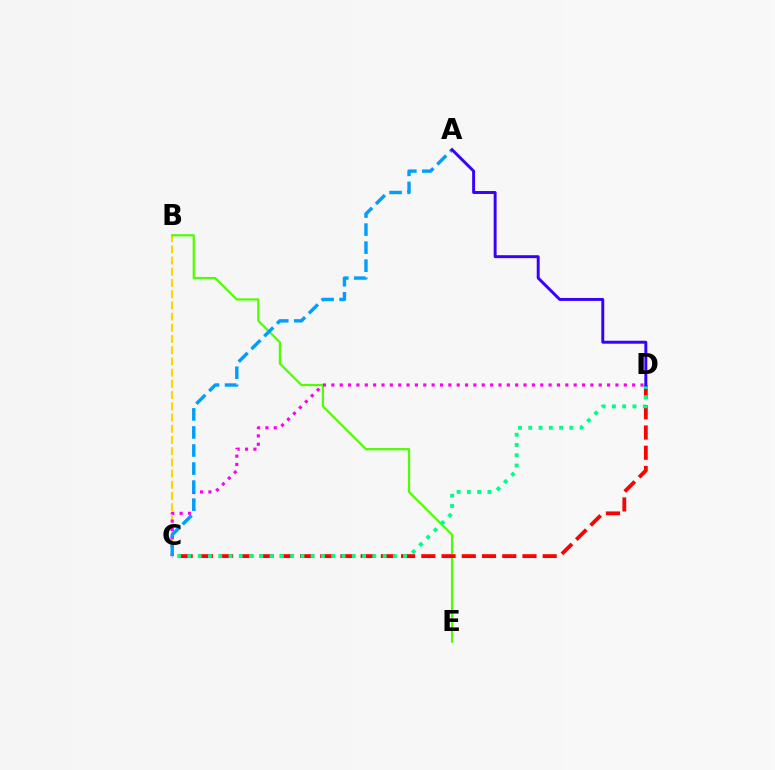{('B', 'C'): [{'color': '#ffd500', 'line_style': 'dashed', 'thickness': 1.52}], ('B', 'E'): [{'color': '#4fff00', 'line_style': 'solid', 'thickness': 1.61}], ('C', 'D'): [{'color': '#ff0000', 'line_style': 'dashed', 'thickness': 2.75}, {'color': '#ff00ed', 'line_style': 'dotted', 'thickness': 2.27}, {'color': '#00ff86', 'line_style': 'dotted', 'thickness': 2.79}], ('A', 'C'): [{'color': '#009eff', 'line_style': 'dashed', 'thickness': 2.45}], ('A', 'D'): [{'color': '#3700ff', 'line_style': 'solid', 'thickness': 2.12}]}